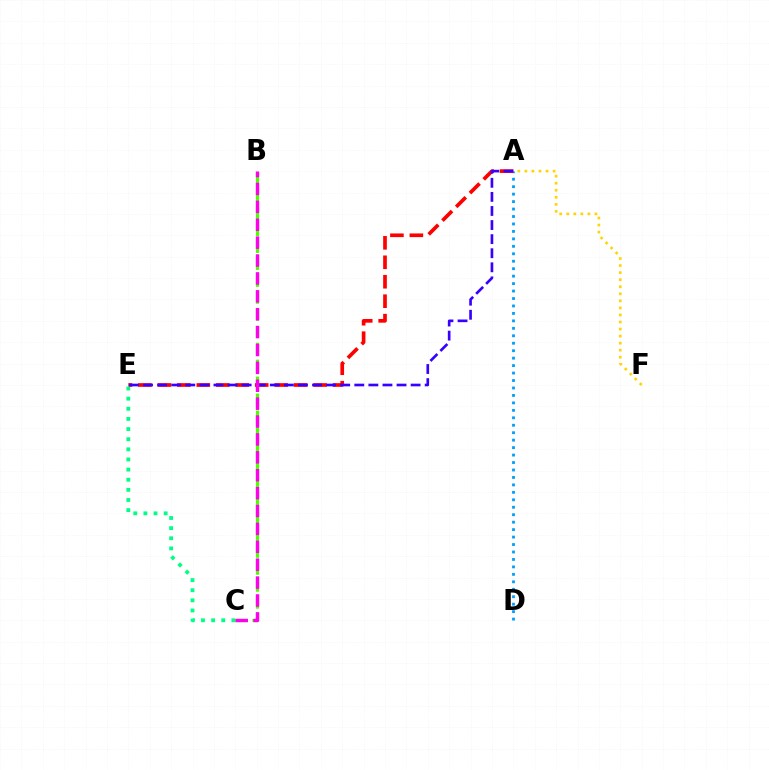{('A', 'F'): [{'color': '#ffd500', 'line_style': 'dotted', 'thickness': 1.92}], ('A', 'D'): [{'color': '#009eff', 'line_style': 'dotted', 'thickness': 2.03}], ('A', 'E'): [{'color': '#ff0000', 'line_style': 'dashed', 'thickness': 2.64}, {'color': '#3700ff', 'line_style': 'dashed', 'thickness': 1.91}], ('C', 'E'): [{'color': '#00ff86', 'line_style': 'dotted', 'thickness': 2.75}], ('B', 'C'): [{'color': '#4fff00', 'line_style': 'dashed', 'thickness': 2.3}, {'color': '#ff00ed', 'line_style': 'dashed', 'thickness': 2.43}]}